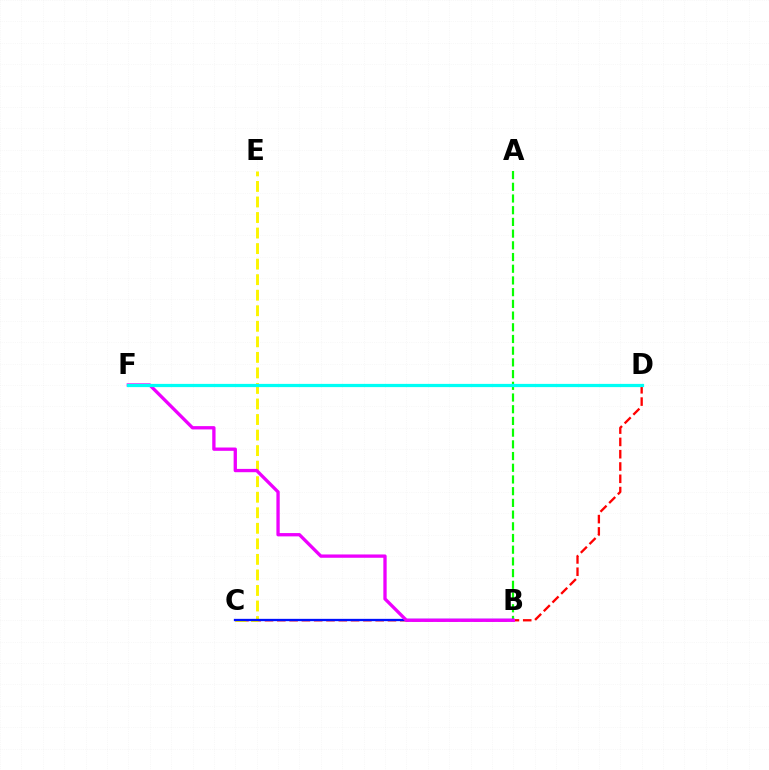{('C', 'D'): [{'color': '#ff0000', 'line_style': 'dashed', 'thickness': 1.67}], ('C', 'E'): [{'color': '#fcf500', 'line_style': 'dashed', 'thickness': 2.11}], ('A', 'B'): [{'color': '#08ff00', 'line_style': 'dashed', 'thickness': 1.59}], ('B', 'C'): [{'color': '#0010ff', 'line_style': 'solid', 'thickness': 1.66}], ('B', 'F'): [{'color': '#ee00ff', 'line_style': 'solid', 'thickness': 2.38}], ('D', 'F'): [{'color': '#00fff6', 'line_style': 'solid', 'thickness': 2.33}]}